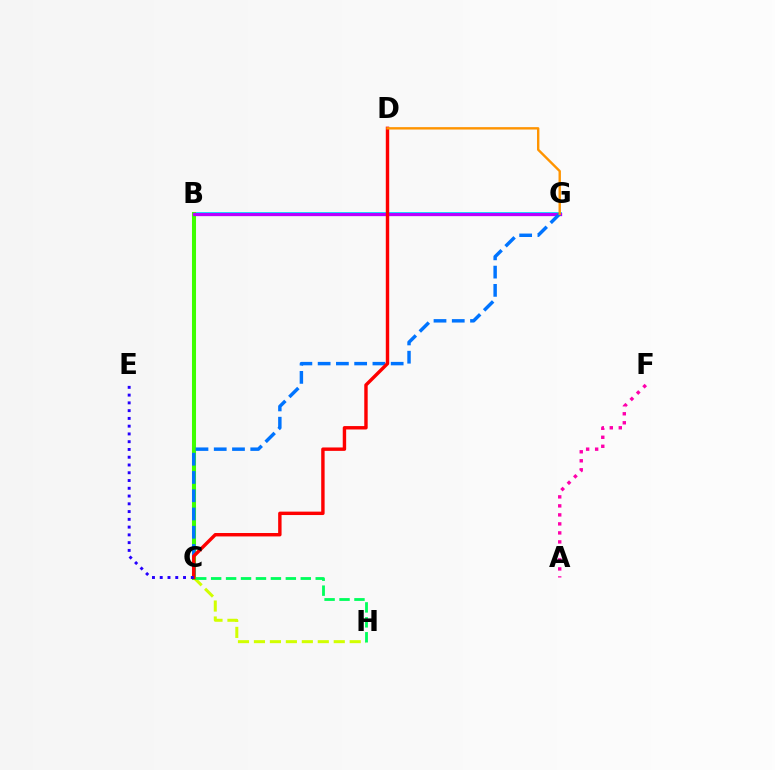{('C', 'H'): [{'color': '#d1ff00', 'line_style': 'dashed', 'thickness': 2.17}, {'color': '#00ff5c', 'line_style': 'dashed', 'thickness': 2.03}], ('B', 'G'): [{'color': '#00fff6', 'line_style': 'solid', 'thickness': 2.85}, {'color': '#b900ff', 'line_style': 'solid', 'thickness': 2.37}], ('B', 'C'): [{'color': '#3dff00', 'line_style': 'solid', 'thickness': 2.92}], ('C', 'G'): [{'color': '#0074ff', 'line_style': 'dashed', 'thickness': 2.48}], ('C', 'D'): [{'color': '#ff0000', 'line_style': 'solid', 'thickness': 2.46}], ('D', 'G'): [{'color': '#ff9400', 'line_style': 'solid', 'thickness': 1.73}], ('C', 'E'): [{'color': '#2500ff', 'line_style': 'dotted', 'thickness': 2.11}], ('A', 'F'): [{'color': '#ff00ac', 'line_style': 'dotted', 'thickness': 2.45}]}